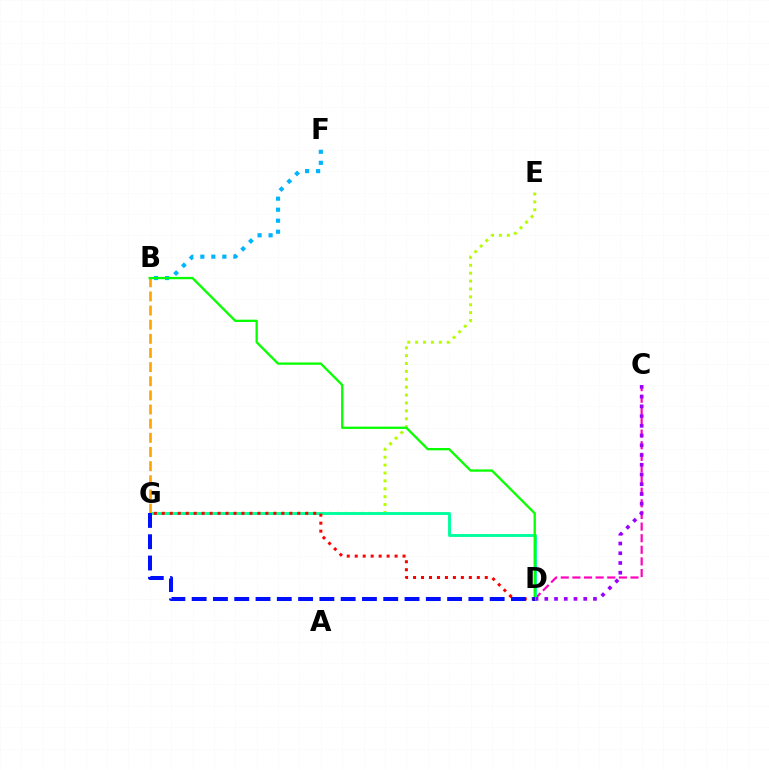{('B', 'F'): [{'color': '#00b5ff', 'line_style': 'dotted', 'thickness': 2.99}], ('E', 'G'): [{'color': '#b3ff00', 'line_style': 'dotted', 'thickness': 2.14}], ('C', 'D'): [{'color': '#ff00bd', 'line_style': 'dashed', 'thickness': 1.58}, {'color': '#9b00ff', 'line_style': 'dotted', 'thickness': 2.65}], ('D', 'G'): [{'color': '#00ff9d', 'line_style': 'solid', 'thickness': 2.08}, {'color': '#ff0000', 'line_style': 'dotted', 'thickness': 2.17}, {'color': '#0010ff', 'line_style': 'dashed', 'thickness': 2.89}], ('B', 'G'): [{'color': '#ffa500', 'line_style': 'dashed', 'thickness': 1.92}], ('B', 'D'): [{'color': '#08ff00', 'line_style': 'solid', 'thickness': 1.66}]}